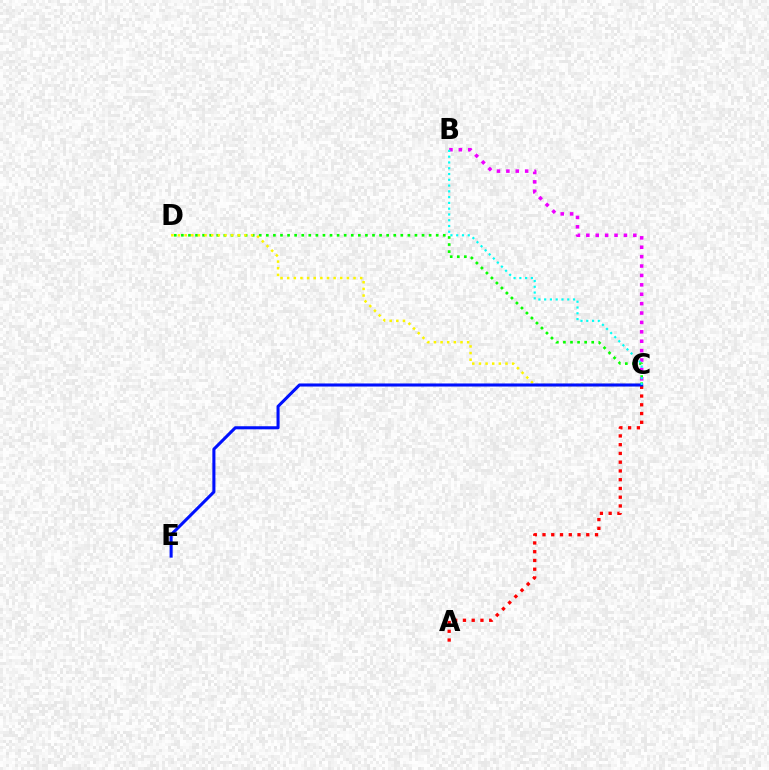{('C', 'D'): [{'color': '#08ff00', 'line_style': 'dotted', 'thickness': 1.92}, {'color': '#fcf500', 'line_style': 'dotted', 'thickness': 1.8}], ('A', 'C'): [{'color': '#ff0000', 'line_style': 'dotted', 'thickness': 2.38}], ('B', 'C'): [{'color': '#ee00ff', 'line_style': 'dotted', 'thickness': 2.55}, {'color': '#00fff6', 'line_style': 'dotted', 'thickness': 1.57}], ('C', 'E'): [{'color': '#0010ff', 'line_style': 'solid', 'thickness': 2.21}]}